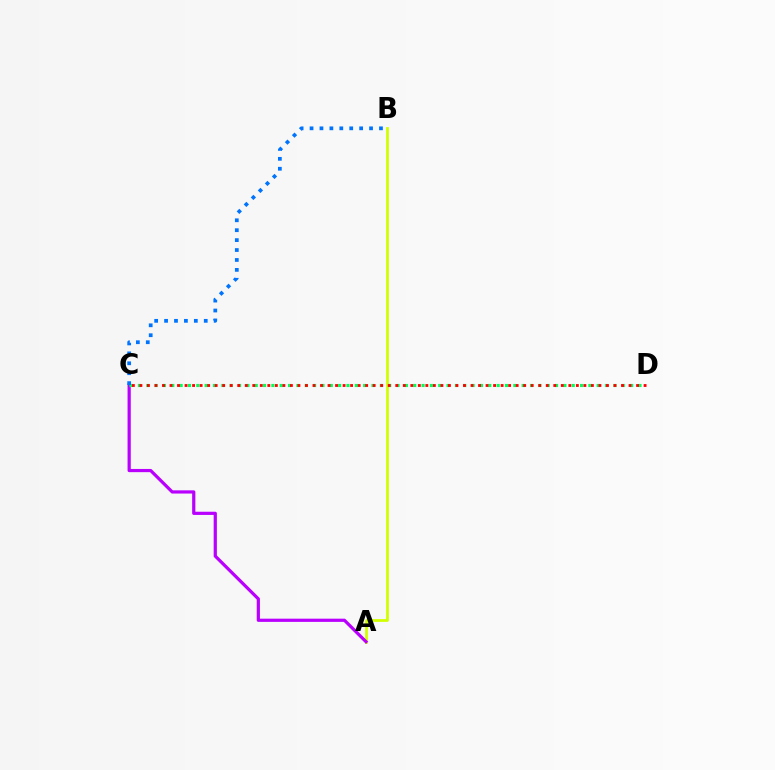{('A', 'B'): [{'color': '#d1ff00', 'line_style': 'solid', 'thickness': 1.98}], ('A', 'C'): [{'color': '#b900ff', 'line_style': 'solid', 'thickness': 2.31}], ('C', 'D'): [{'color': '#00ff5c', 'line_style': 'dotted', 'thickness': 2.27}, {'color': '#ff0000', 'line_style': 'dotted', 'thickness': 2.04}], ('B', 'C'): [{'color': '#0074ff', 'line_style': 'dotted', 'thickness': 2.7}]}